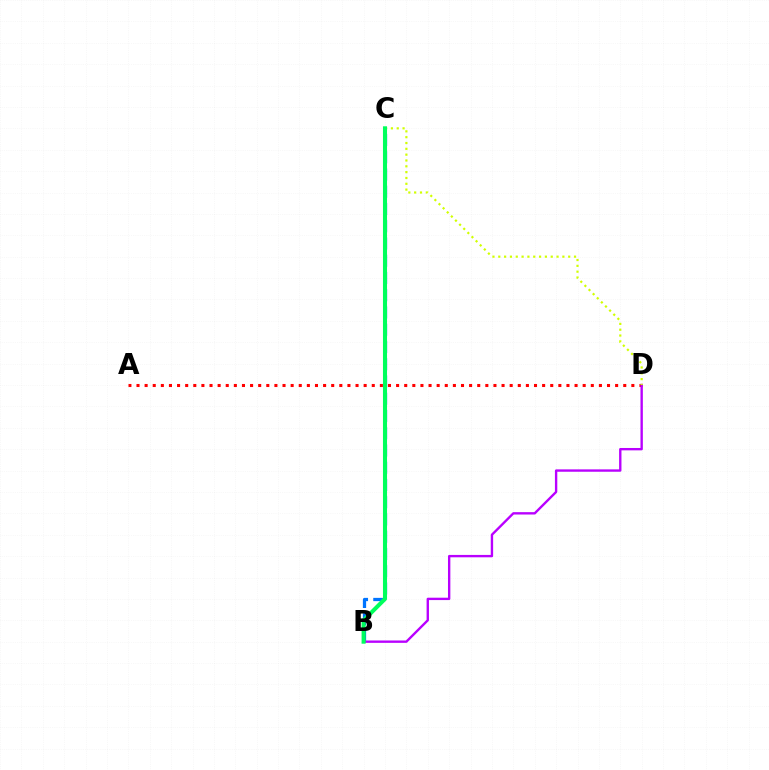{('A', 'D'): [{'color': '#ff0000', 'line_style': 'dotted', 'thickness': 2.2}], ('B', 'C'): [{'color': '#0074ff', 'line_style': 'dashed', 'thickness': 2.34}, {'color': '#00ff5c', 'line_style': 'solid', 'thickness': 2.93}], ('B', 'D'): [{'color': '#b900ff', 'line_style': 'solid', 'thickness': 1.71}], ('C', 'D'): [{'color': '#d1ff00', 'line_style': 'dotted', 'thickness': 1.58}]}